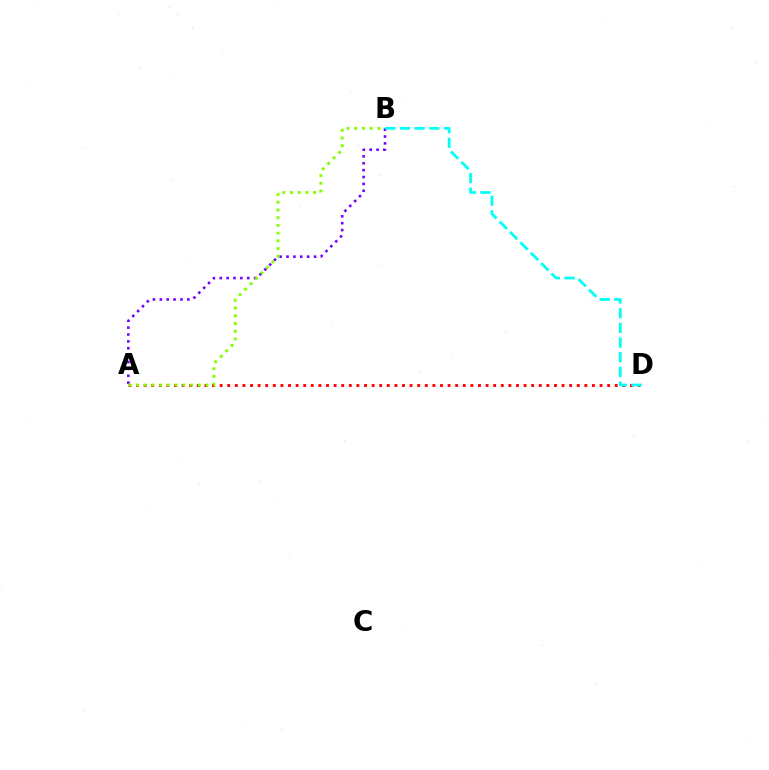{('A', 'B'): [{'color': '#7200ff', 'line_style': 'dotted', 'thickness': 1.87}, {'color': '#84ff00', 'line_style': 'dotted', 'thickness': 2.1}], ('A', 'D'): [{'color': '#ff0000', 'line_style': 'dotted', 'thickness': 2.06}], ('B', 'D'): [{'color': '#00fff6', 'line_style': 'dashed', 'thickness': 1.99}]}